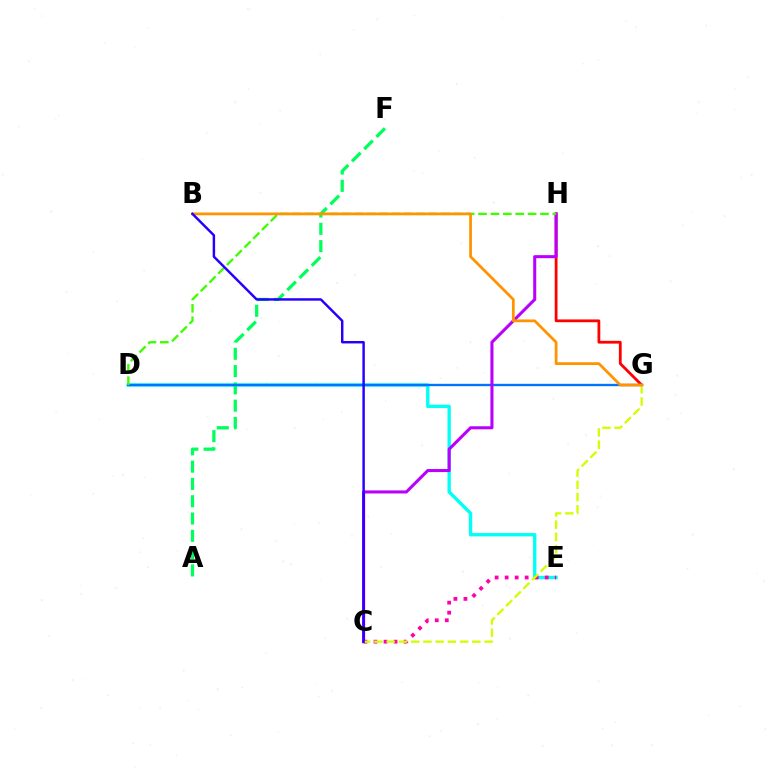{('G', 'H'): [{'color': '#ff0000', 'line_style': 'solid', 'thickness': 2.01}], ('D', 'E'): [{'color': '#00fff6', 'line_style': 'solid', 'thickness': 2.42}], ('A', 'F'): [{'color': '#00ff5c', 'line_style': 'dashed', 'thickness': 2.35}], ('D', 'G'): [{'color': '#0074ff', 'line_style': 'solid', 'thickness': 1.7}], ('C', 'H'): [{'color': '#b900ff', 'line_style': 'solid', 'thickness': 2.2}], ('C', 'E'): [{'color': '#ff00ac', 'line_style': 'dotted', 'thickness': 2.72}], ('D', 'H'): [{'color': '#3dff00', 'line_style': 'dashed', 'thickness': 1.68}], ('C', 'G'): [{'color': '#d1ff00', 'line_style': 'dashed', 'thickness': 1.66}], ('B', 'G'): [{'color': '#ff9400', 'line_style': 'solid', 'thickness': 1.99}], ('B', 'C'): [{'color': '#2500ff', 'line_style': 'solid', 'thickness': 1.76}]}